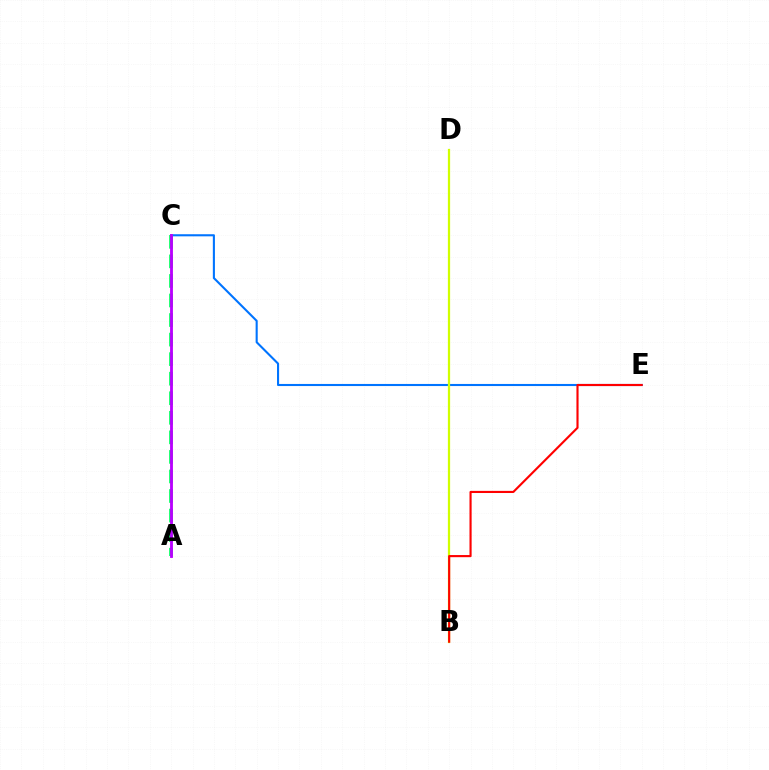{('C', 'E'): [{'color': '#0074ff', 'line_style': 'solid', 'thickness': 1.51}], ('A', 'C'): [{'color': '#00ff5c', 'line_style': 'dashed', 'thickness': 2.66}, {'color': '#b900ff', 'line_style': 'solid', 'thickness': 2.05}], ('B', 'D'): [{'color': '#d1ff00', 'line_style': 'solid', 'thickness': 1.62}], ('B', 'E'): [{'color': '#ff0000', 'line_style': 'solid', 'thickness': 1.54}]}